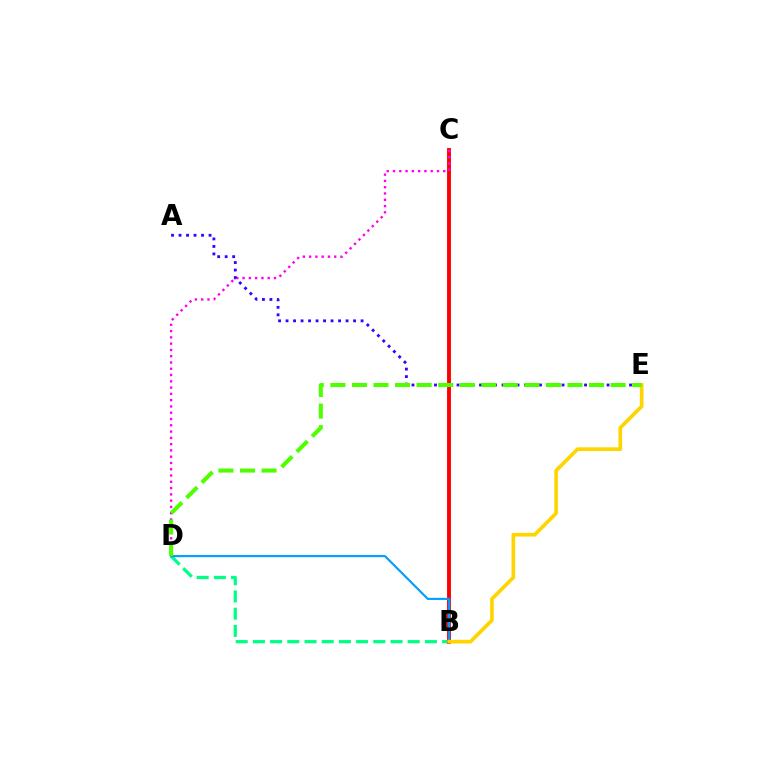{('B', 'D'): [{'color': '#00ff86', 'line_style': 'dashed', 'thickness': 2.34}, {'color': '#009eff', 'line_style': 'solid', 'thickness': 1.53}], ('B', 'C'): [{'color': '#ff0000', 'line_style': 'solid', 'thickness': 2.78}], ('C', 'D'): [{'color': '#ff00ed', 'line_style': 'dotted', 'thickness': 1.71}], ('B', 'E'): [{'color': '#ffd500', 'line_style': 'solid', 'thickness': 2.65}], ('A', 'E'): [{'color': '#3700ff', 'line_style': 'dotted', 'thickness': 2.04}], ('D', 'E'): [{'color': '#4fff00', 'line_style': 'dashed', 'thickness': 2.93}]}